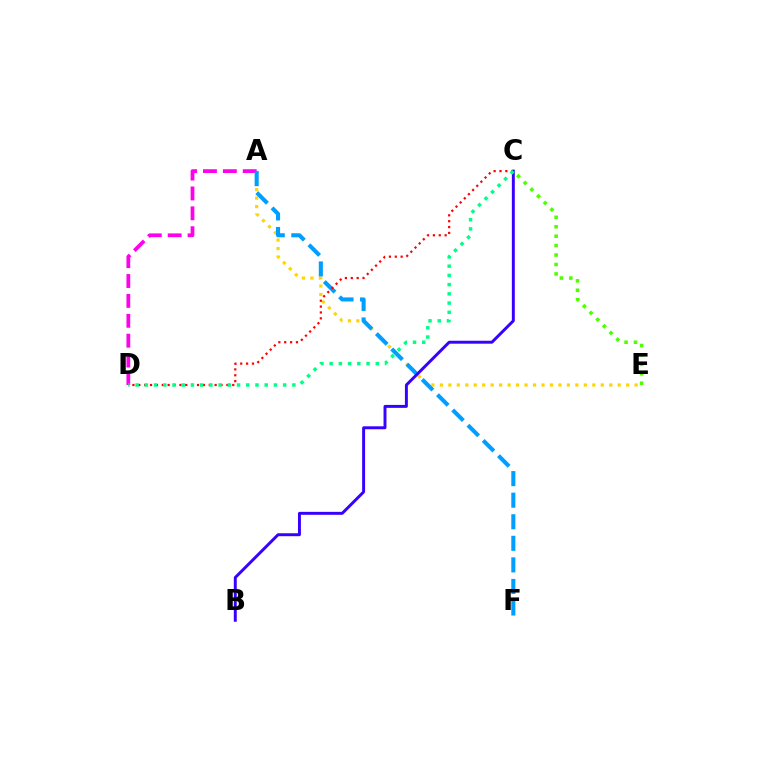{('A', 'E'): [{'color': '#ffd500', 'line_style': 'dotted', 'thickness': 2.3}], ('A', 'D'): [{'color': '#ff00ed', 'line_style': 'dashed', 'thickness': 2.7}], ('A', 'F'): [{'color': '#009eff', 'line_style': 'dashed', 'thickness': 2.93}], ('C', 'E'): [{'color': '#4fff00', 'line_style': 'dotted', 'thickness': 2.56}], ('C', 'D'): [{'color': '#ff0000', 'line_style': 'dotted', 'thickness': 1.6}, {'color': '#00ff86', 'line_style': 'dotted', 'thickness': 2.51}], ('B', 'C'): [{'color': '#3700ff', 'line_style': 'solid', 'thickness': 2.12}]}